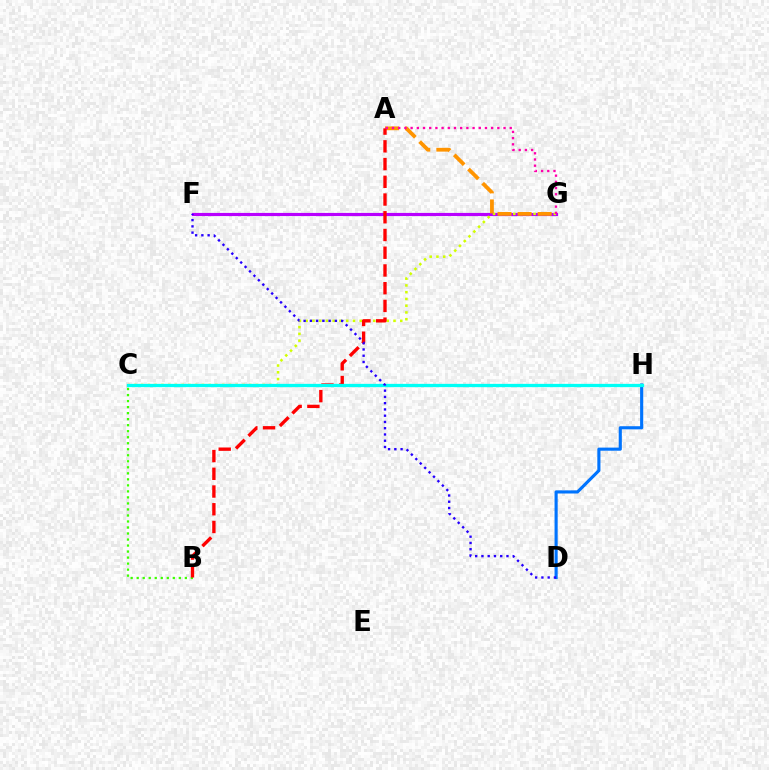{('F', 'G'): [{'color': '#b900ff', 'line_style': 'solid', 'thickness': 2.27}], ('D', 'H'): [{'color': '#0074ff', 'line_style': 'solid', 'thickness': 2.25}], ('C', 'G'): [{'color': '#d1ff00', 'line_style': 'dotted', 'thickness': 1.84}], ('A', 'G'): [{'color': '#ff9400', 'line_style': 'dashed', 'thickness': 2.73}, {'color': '#ff00ac', 'line_style': 'dotted', 'thickness': 1.68}], ('C', 'H'): [{'color': '#00ff5c', 'line_style': 'dashed', 'thickness': 1.82}, {'color': '#00fff6', 'line_style': 'solid', 'thickness': 2.36}], ('B', 'C'): [{'color': '#3dff00', 'line_style': 'dotted', 'thickness': 1.64}], ('A', 'B'): [{'color': '#ff0000', 'line_style': 'dashed', 'thickness': 2.41}], ('D', 'F'): [{'color': '#2500ff', 'line_style': 'dotted', 'thickness': 1.7}]}